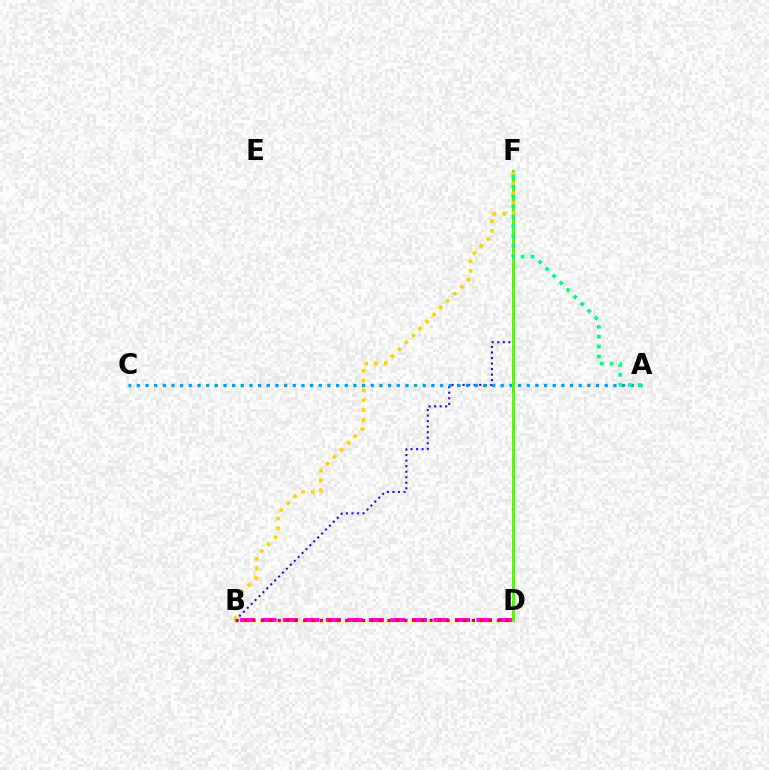{('B', 'F'): [{'color': '#3700ff', 'line_style': 'dotted', 'thickness': 1.5}, {'color': '#ffd500', 'line_style': 'dotted', 'thickness': 2.66}], ('A', 'C'): [{'color': '#009eff', 'line_style': 'dotted', 'thickness': 2.35}], ('B', 'D'): [{'color': '#ff00ed', 'line_style': 'dashed', 'thickness': 2.92}, {'color': '#ff0000', 'line_style': 'dotted', 'thickness': 2.29}], ('D', 'F'): [{'color': '#4fff00', 'line_style': 'solid', 'thickness': 2.17}], ('A', 'F'): [{'color': '#00ff86', 'line_style': 'dotted', 'thickness': 2.69}]}